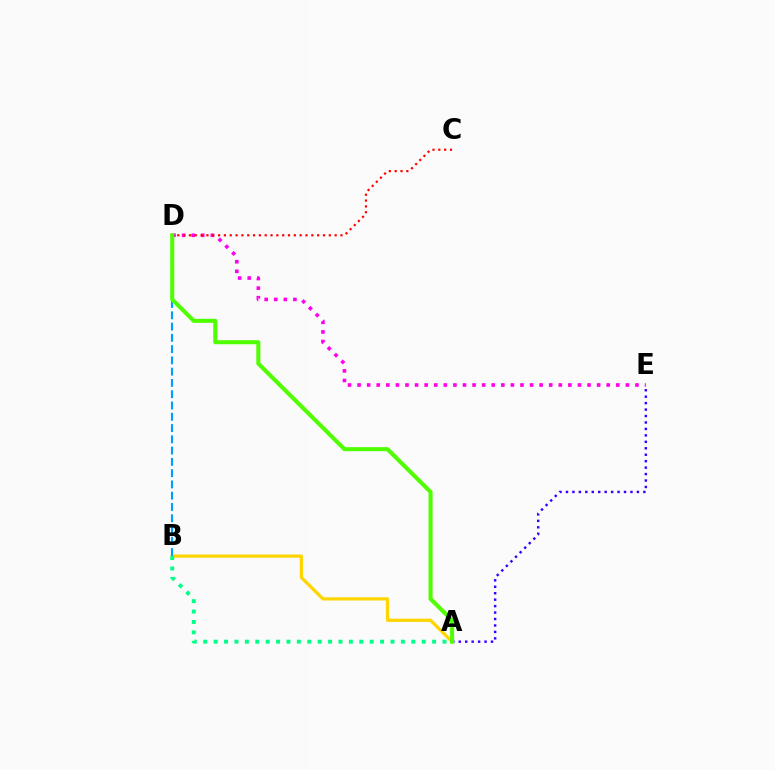{('D', 'E'): [{'color': '#ff00ed', 'line_style': 'dotted', 'thickness': 2.6}], ('A', 'B'): [{'color': '#ffd500', 'line_style': 'solid', 'thickness': 2.34}, {'color': '#00ff86', 'line_style': 'dotted', 'thickness': 2.83}], ('A', 'E'): [{'color': '#3700ff', 'line_style': 'dotted', 'thickness': 1.75}], ('B', 'D'): [{'color': '#009eff', 'line_style': 'dashed', 'thickness': 1.53}], ('C', 'D'): [{'color': '#ff0000', 'line_style': 'dotted', 'thickness': 1.58}], ('A', 'D'): [{'color': '#4fff00', 'line_style': 'solid', 'thickness': 2.92}]}